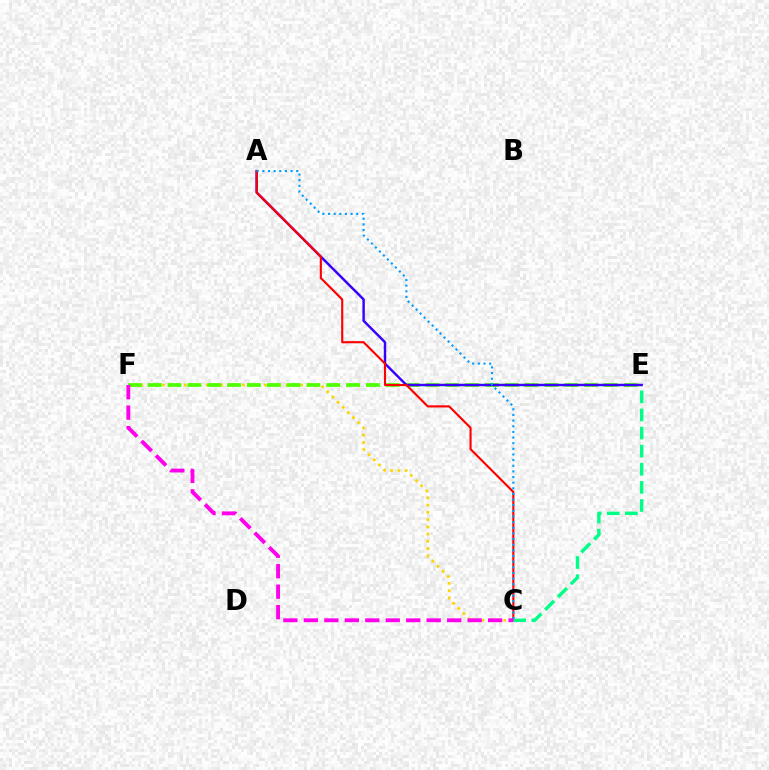{('C', 'F'): [{'color': '#ffd500', 'line_style': 'dotted', 'thickness': 1.97}, {'color': '#ff00ed', 'line_style': 'dashed', 'thickness': 2.78}], ('E', 'F'): [{'color': '#4fff00', 'line_style': 'dashed', 'thickness': 2.69}], ('A', 'E'): [{'color': '#3700ff', 'line_style': 'solid', 'thickness': 1.75}], ('A', 'C'): [{'color': '#ff0000', 'line_style': 'solid', 'thickness': 1.53}, {'color': '#009eff', 'line_style': 'dotted', 'thickness': 1.53}], ('C', 'E'): [{'color': '#00ff86', 'line_style': 'dashed', 'thickness': 2.46}]}